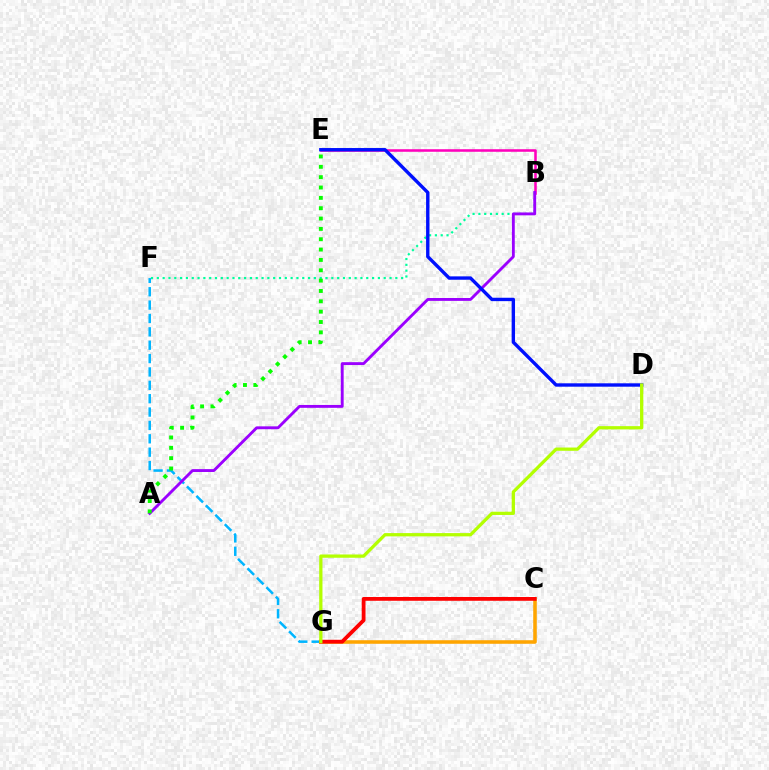{('C', 'G'): [{'color': '#ffa500', 'line_style': 'solid', 'thickness': 2.56}, {'color': '#ff0000', 'line_style': 'solid', 'thickness': 2.72}], ('B', 'F'): [{'color': '#00ff9d', 'line_style': 'dotted', 'thickness': 1.58}], ('F', 'G'): [{'color': '#00b5ff', 'line_style': 'dashed', 'thickness': 1.82}], ('B', 'E'): [{'color': '#ff00bd', 'line_style': 'solid', 'thickness': 1.84}], ('A', 'B'): [{'color': '#9b00ff', 'line_style': 'solid', 'thickness': 2.06}], ('A', 'E'): [{'color': '#08ff00', 'line_style': 'dotted', 'thickness': 2.81}], ('D', 'E'): [{'color': '#0010ff', 'line_style': 'solid', 'thickness': 2.44}], ('D', 'G'): [{'color': '#b3ff00', 'line_style': 'solid', 'thickness': 2.35}]}